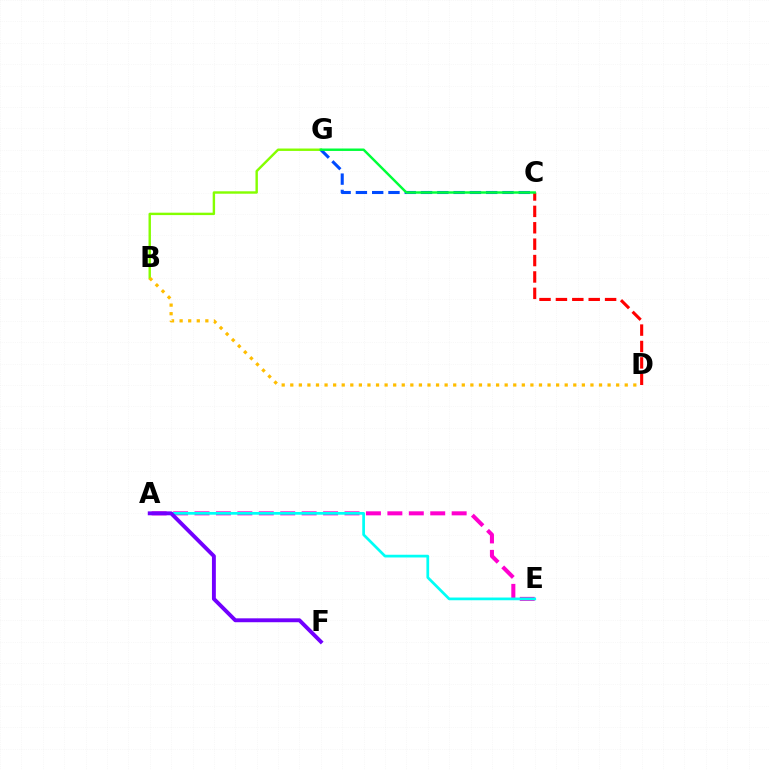{('C', 'D'): [{'color': '#ff0000', 'line_style': 'dashed', 'thickness': 2.23}], ('B', 'G'): [{'color': '#84ff00', 'line_style': 'solid', 'thickness': 1.74}], ('B', 'D'): [{'color': '#ffbd00', 'line_style': 'dotted', 'thickness': 2.33}], ('A', 'E'): [{'color': '#ff00cf', 'line_style': 'dashed', 'thickness': 2.91}, {'color': '#00fff6', 'line_style': 'solid', 'thickness': 1.96}], ('C', 'G'): [{'color': '#004bff', 'line_style': 'dashed', 'thickness': 2.21}, {'color': '#00ff39', 'line_style': 'solid', 'thickness': 1.76}], ('A', 'F'): [{'color': '#7200ff', 'line_style': 'solid', 'thickness': 2.8}]}